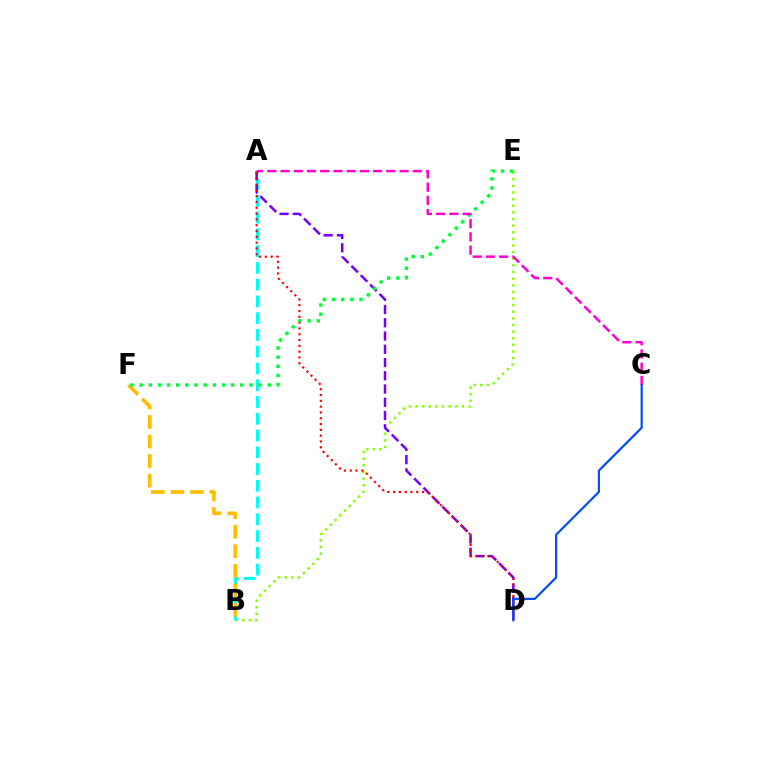{('B', 'E'): [{'color': '#84ff00', 'line_style': 'dotted', 'thickness': 1.8}], ('A', 'B'): [{'color': '#00fff6', 'line_style': 'dashed', 'thickness': 2.28}], ('A', 'D'): [{'color': '#7200ff', 'line_style': 'dashed', 'thickness': 1.8}, {'color': '#ff0000', 'line_style': 'dotted', 'thickness': 1.58}], ('B', 'F'): [{'color': '#ffbd00', 'line_style': 'dashed', 'thickness': 2.65}], ('E', 'F'): [{'color': '#00ff39', 'line_style': 'dotted', 'thickness': 2.49}], ('A', 'C'): [{'color': '#ff00cf', 'line_style': 'dashed', 'thickness': 1.8}], ('C', 'D'): [{'color': '#004bff', 'line_style': 'solid', 'thickness': 1.57}]}